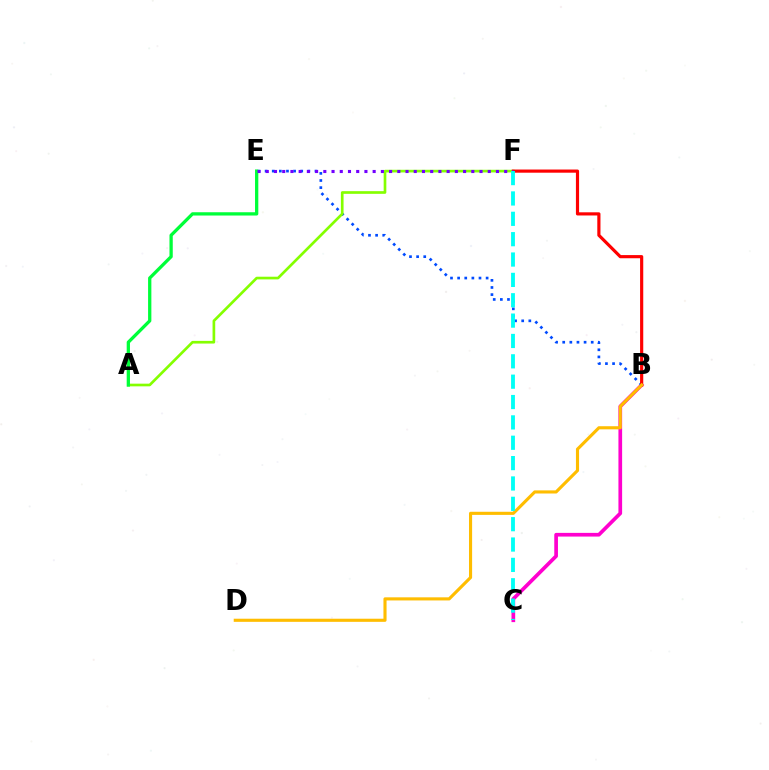{('B', 'C'): [{'color': '#ff00cf', 'line_style': 'solid', 'thickness': 2.65}], ('B', 'E'): [{'color': '#004bff', 'line_style': 'dotted', 'thickness': 1.94}], ('A', 'F'): [{'color': '#84ff00', 'line_style': 'solid', 'thickness': 1.92}], ('A', 'E'): [{'color': '#00ff39', 'line_style': 'solid', 'thickness': 2.37}], ('B', 'F'): [{'color': '#ff0000', 'line_style': 'solid', 'thickness': 2.28}], ('E', 'F'): [{'color': '#7200ff', 'line_style': 'dotted', 'thickness': 2.23}], ('B', 'D'): [{'color': '#ffbd00', 'line_style': 'solid', 'thickness': 2.24}], ('C', 'F'): [{'color': '#00fff6', 'line_style': 'dashed', 'thickness': 2.77}]}